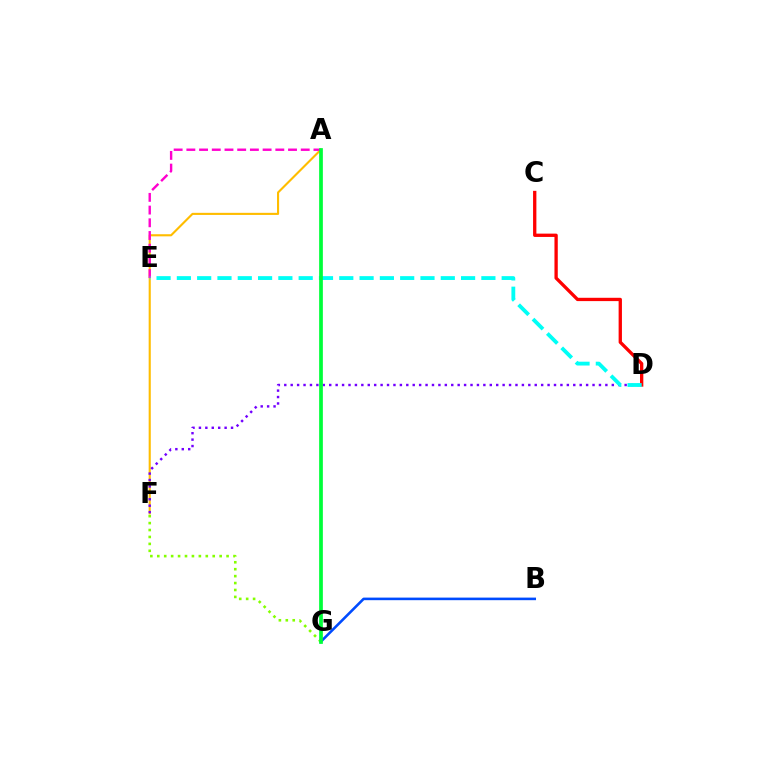{('B', 'G'): [{'color': '#004bff', 'line_style': 'solid', 'thickness': 1.86}], ('A', 'F'): [{'color': '#ffbd00', 'line_style': 'solid', 'thickness': 1.52}], ('D', 'F'): [{'color': '#7200ff', 'line_style': 'dotted', 'thickness': 1.74}], ('F', 'G'): [{'color': '#84ff00', 'line_style': 'dotted', 'thickness': 1.88}], ('C', 'D'): [{'color': '#ff0000', 'line_style': 'solid', 'thickness': 2.38}], ('A', 'E'): [{'color': '#ff00cf', 'line_style': 'dashed', 'thickness': 1.73}], ('D', 'E'): [{'color': '#00fff6', 'line_style': 'dashed', 'thickness': 2.76}], ('A', 'G'): [{'color': '#00ff39', 'line_style': 'solid', 'thickness': 2.68}]}